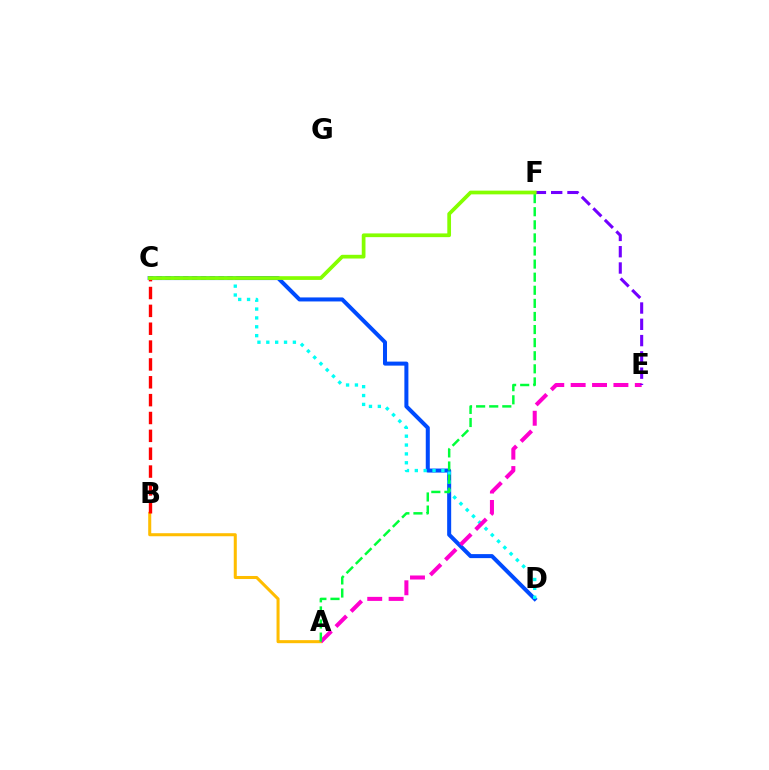{('C', 'D'): [{'color': '#004bff', 'line_style': 'solid', 'thickness': 2.89}, {'color': '#00fff6', 'line_style': 'dotted', 'thickness': 2.41}], ('A', 'B'): [{'color': '#ffbd00', 'line_style': 'solid', 'thickness': 2.19}], ('A', 'E'): [{'color': '#ff00cf', 'line_style': 'dashed', 'thickness': 2.9}], ('B', 'C'): [{'color': '#ff0000', 'line_style': 'dashed', 'thickness': 2.43}], ('E', 'F'): [{'color': '#7200ff', 'line_style': 'dashed', 'thickness': 2.21}], ('A', 'F'): [{'color': '#00ff39', 'line_style': 'dashed', 'thickness': 1.78}], ('C', 'F'): [{'color': '#84ff00', 'line_style': 'solid', 'thickness': 2.68}]}